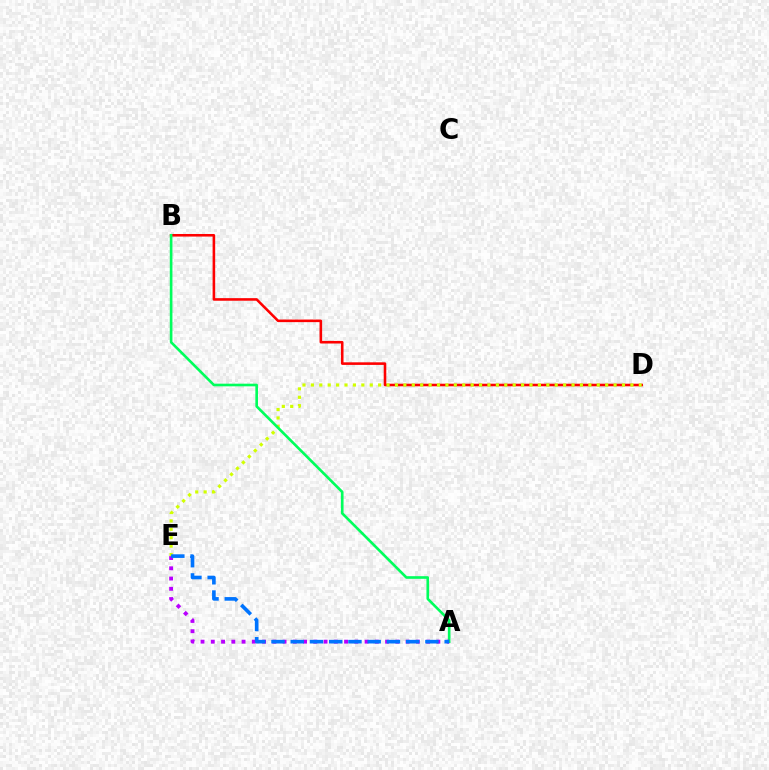{('B', 'D'): [{'color': '#ff0000', 'line_style': 'solid', 'thickness': 1.86}], ('D', 'E'): [{'color': '#d1ff00', 'line_style': 'dotted', 'thickness': 2.28}], ('A', 'B'): [{'color': '#00ff5c', 'line_style': 'solid', 'thickness': 1.9}], ('A', 'E'): [{'color': '#b900ff', 'line_style': 'dotted', 'thickness': 2.79}, {'color': '#0074ff', 'line_style': 'dashed', 'thickness': 2.61}]}